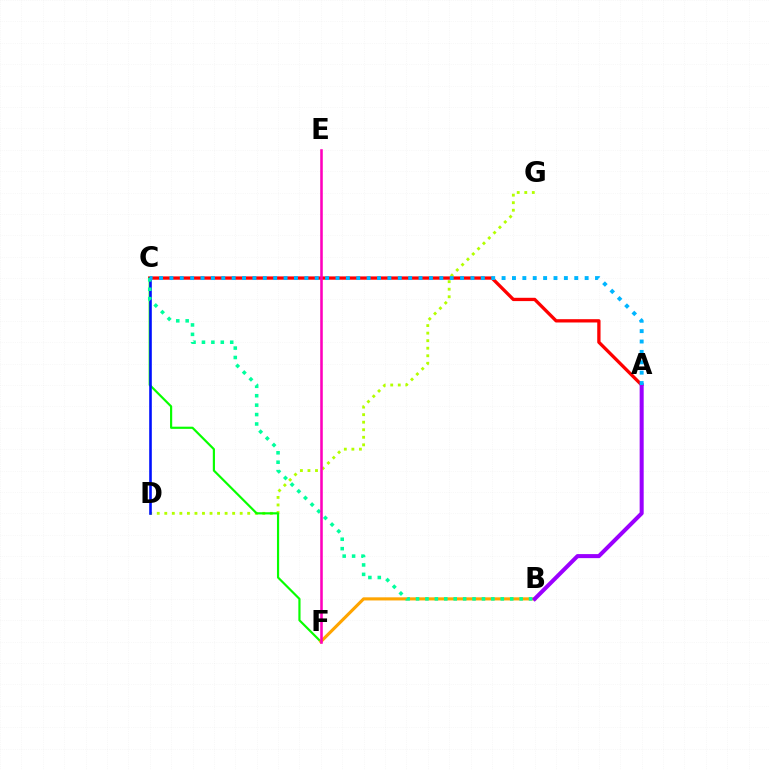{('A', 'C'): [{'color': '#ff0000', 'line_style': 'solid', 'thickness': 2.38}, {'color': '#00b5ff', 'line_style': 'dotted', 'thickness': 2.82}], ('D', 'G'): [{'color': '#b3ff00', 'line_style': 'dotted', 'thickness': 2.05}], ('C', 'F'): [{'color': '#08ff00', 'line_style': 'solid', 'thickness': 1.57}], ('B', 'F'): [{'color': '#ffa500', 'line_style': 'solid', 'thickness': 2.24}], ('C', 'D'): [{'color': '#0010ff', 'line_style': 'solid', 'thickness': 1.88}], ('A', 'B'): [{'color': '#9b00ff', 'line_style': 'solid', 'thickness': 2.91}], ('B', 'C'): [{'color': '#00ff9d', 'line_style': 'dotted', 'thickness': 2.56}], ('E', 'F'): [{'color': '#ff00bd', 'line_style': 'solid', 'thickness': 1.85}]}